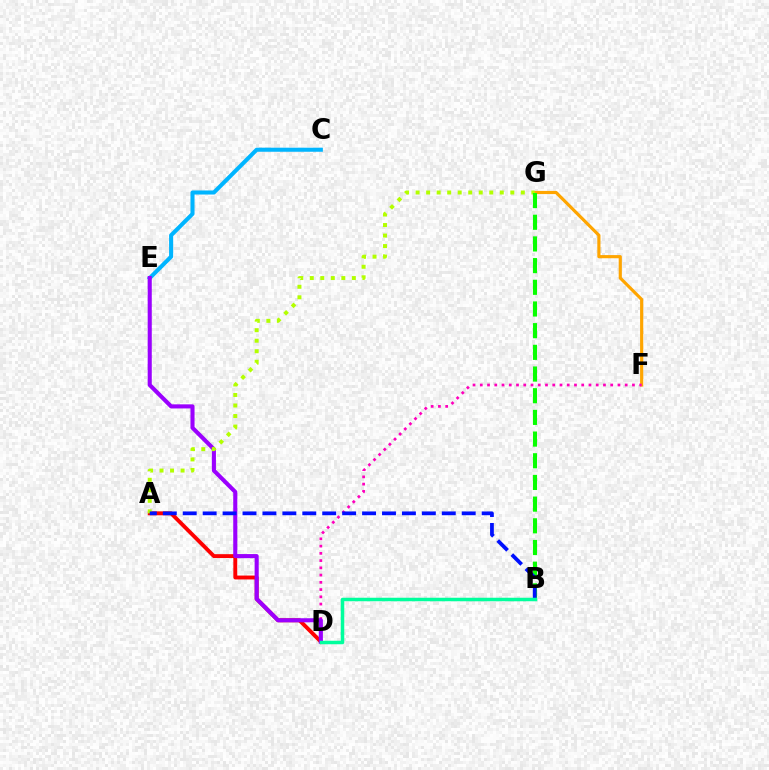{('F', 'G'): [{'color': '#ffa500', 'line_style': 'solid', 'thickness': 2.27}], ('A', 'D'): [{'color': '#ff0000', 'line_style': 'solid', 'thickness': 2.8}], ('D', 'F'): [{'color': '#ff00bd', 'line_style': 'dotted', 'thickness': 1.97}], ('C', 'E'): [{'color': '#00b5ff', 'line_style': 'solid', 'thickness': 2.93}], ('D', 'E'): [{'color': '#9b00ff', 'line_style': 'solid', 'thickness': 2.94}], ('A', 'G'): [{'color': '#b3ff00', 'line_style': 'dotted', 'thickness': 2.86}], ('B', 'G'): [{'color': '#08ff00', 'line_style': 'dashed', 'thickness': 2.95}], ('A', 'B'): [{'color': '#0010ff', 'line_style': 'dashed', 'thickness': 2.71}], ('B', 'D'): [{'color': '#00ff9d', 'line_style': 'solid', 'thickness': 2.52}]}